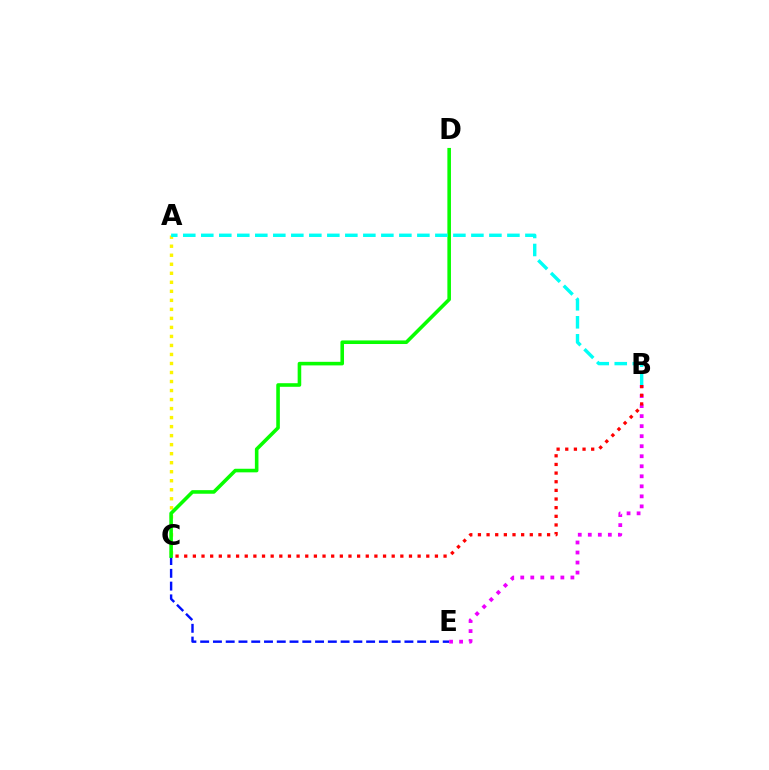{('A', 'C'): [{'color': '#fcf500', 'line_style': 'dotted', 'thickness': 2.45}], ('C', 'E'): [{'color': '#0010ff', 'line_style': 'dashed', 'thickness': 1.73}], ('B', 'E'): [{'color': '#ee00ff', 'line_style': 'dotted', 'thickness': 2.72}], ('C', 'D'): [{'color': '#08ff00', 'line_style': 'solid', 'thickness': 2.58}], ('A', 'B'): [{'color': '#00fff6', 'line_style': 'dashed', 'thickness': 2.45}], ('B', 'C'): [{'color': '#ff0000', 'line_style': 'dotted', 'thickness': 2.35}]}